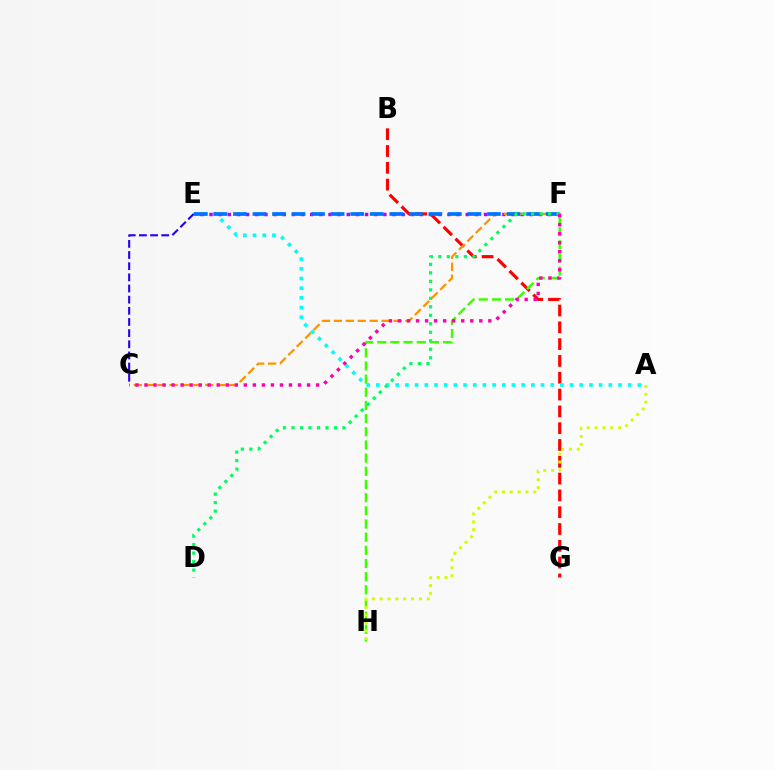{('E', 'F'): [{'color': '#b900ff', 'line_style': 'dotted', 'thickness': 2.49}, {'color': '#0074ff', 'line_style': 'dashed', 'thickness': 2.65}], ('B', 'G'): [{'color': '#ff0000', 'line_style': 'dashed', 'thickness': 2.28}], ('C', 'F'): [{'color': '#ff9400', 'line_style': 'dashed', 'thickness': 1.62}, {'color': '#ff00ac', 'line_style': 'dotted', 'thickness': 2.45}], ('F', 'H'): [{'color': '#3dff00', 'line_style': 'dashed', 'thickness': 1.79}], ('A', 'E'): [{'color': '#00fff6', 'line_style': 'dotted', 'thickness': 2.63}], ('C', 'E'): [{'color': '#2500ff', 'line_style': 'dashed', 'thickness': 1.52}], ('D', 'F'): [{'color': '#00ff5c', 'line_style': 'dotted', 'thickness': 2.31}], ('A', 'H'): [{'color': '#d1ff00', 'line_style': 'dotted', 'thickness': 2.13}]}